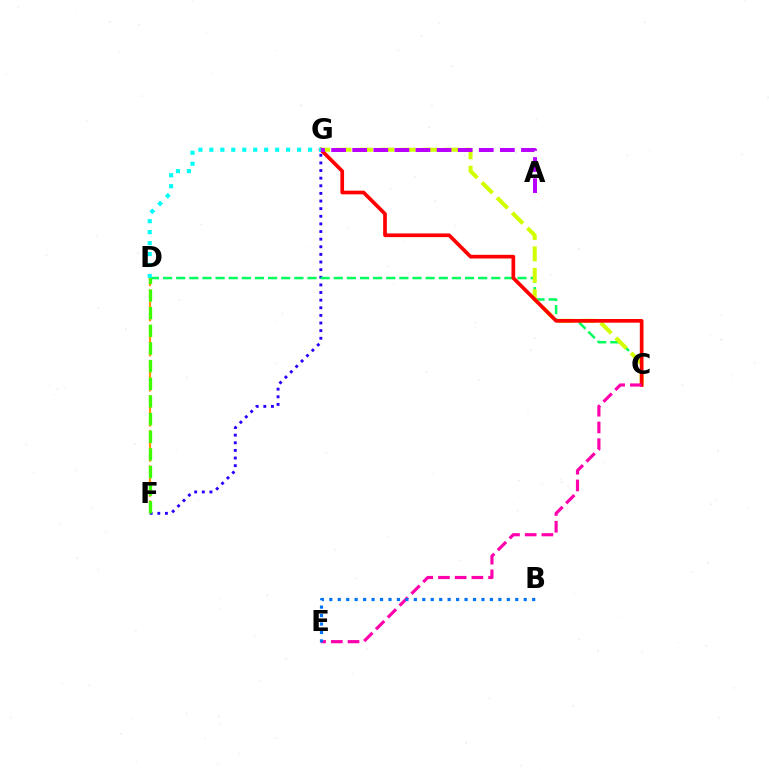{('D', 'F'): [{'color': '#ff9400', 'line_style': 'dashed', 'thickness': 1.59}, {'color': '#3dff00', 'line_style': 'dashed', 'thickness': 2.4}], ('F', 'G'): [{'color': '#2500ff', 'line_style': 'dotted', 'thickness': 2.07}], ('C', 'D'): [{'color': '#00ff5c', 'line_style': 'dashed', 'thickness': 1.78}], ('C', 'G'): [{'color': '#d1ff00', 'line_style': 'dashed', 'thickness': 2.91}, {'color': '#ff0000', 'line_style': 'solid', 'thickness': 2.65}], ('A', 'G'): [{'color': '#b900ff', 'line_style': 'dashed', 'thickness': 2.87}], ('C', 'E'): [{'color': '#ff00ac', 'line_style': 'dashed', 'thickness': 2.27}], ('D', 'G'): [{'color': '#00fff6', 'line_style': 'dotted', 'thickness': 2.98}], ('B', 'E'): [{'color': '#0074ff', 'line_style': 'dotted', 'thickness': 2.3}]}